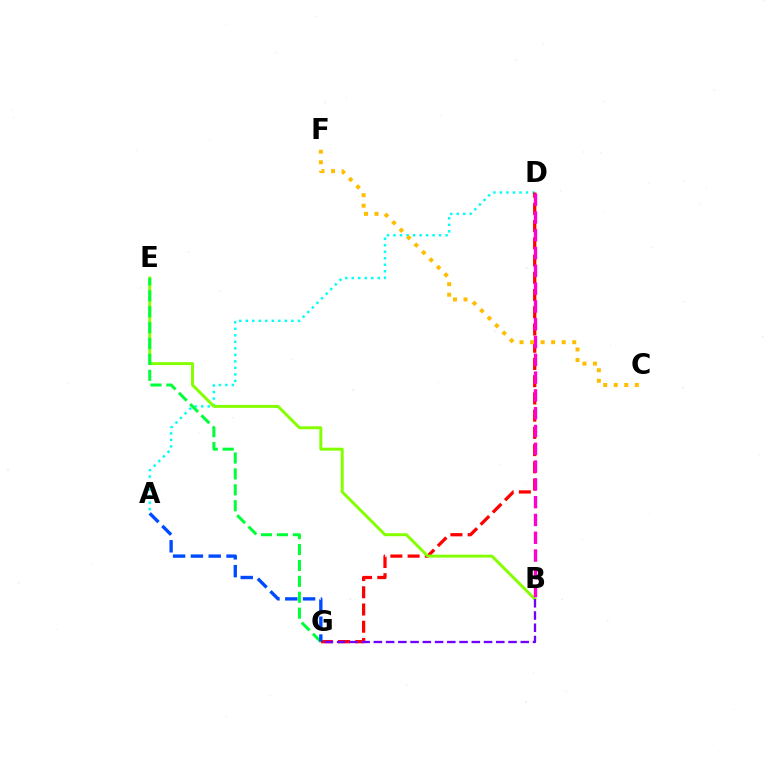{('A', 'D'): [{'color': '#00fff6', 'line_style': 'dotted', 'thickness': 1.77}], ('D', 'G'): [{'color': '#ff0000', 'line_style': 'dashed', 'thickness': 2.34}], ('B', 'E'): [{'color': '#84ff00', 'line_style': 'solid', 'thickness': 2.13}], ('E', 'G'): [{'color': '#00ff39', 'line_style': 'dashed', 'thickness': 2.16}], ('B', 'G'): [{'color': '#7200ff', 'line_style': 'dashed', 'thickness': 1.66}], ('B', 'D'): [{'color': '#ff00cf', 'line_style': 'dashed', 'thickness': 2.42}], ('A', 'G'): [{'color': '#004bff', 'line_style': 'dashed', 'thickness': 2.42}], ('C', 'F'): [{'color': '#ffbd00', 'line_style': 'dotted', 'thickness': 2.86}]}